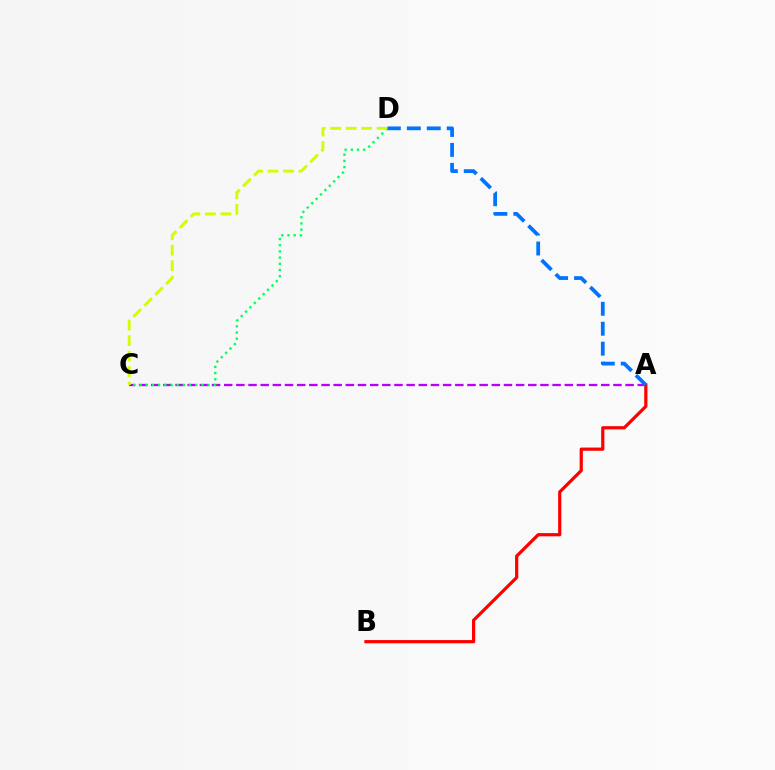{('A', 'C'): [{'color': '#b900ff', 'line_style': 'dashed', 'thickness': 1.65}], ('A', 'B'): [{'color': '#ff0000', 'line_style': 'solid', 'thickness': 2.31}], ('C', 'D'): [{'color': '#00ff5c', 'line_style': 'dotted', 'thickness': 1.68}, {'color': '#d1ff00', 'line_style': 'dashed', 'thickness': 2.1}], ('A', 'D'): [{'color': '#0074ff', 'line_style': 'dashed', 'thickness': 2.71}]}